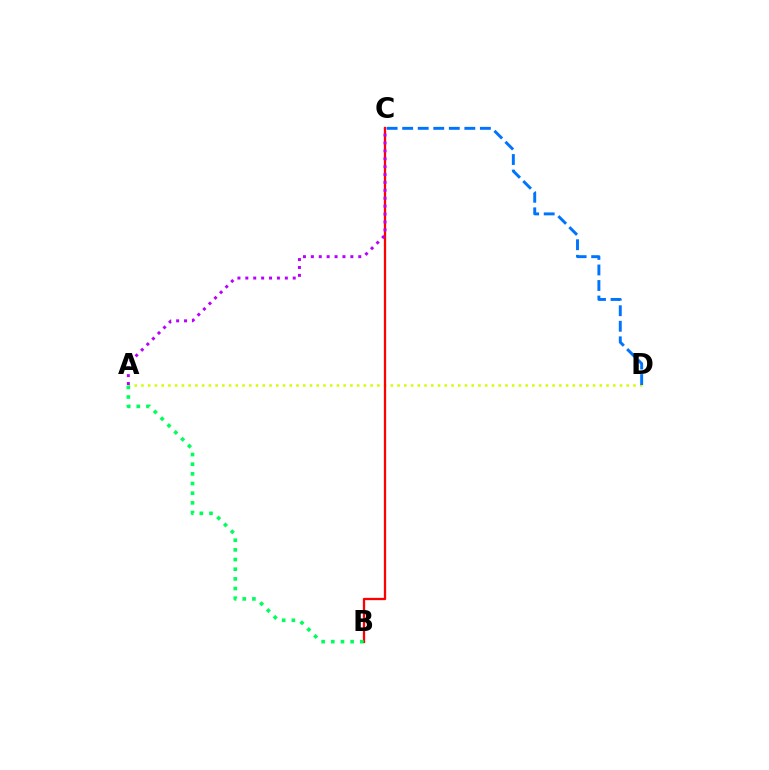{('A', 'D'): [{'color': '#d1ff00', 'line_style': 'dotted', 'thickness': 1.83}], ('C', 'D'): [{'color': '#0074ff', 'line_style': 'dashed', 'thickness': 2.11}], ('B', 'C'): [{'color': '#ff0000', 'line_style': 'solid', 'thickness': 1.65}], ('A', 'B'): [{'color': '#00ff5c', 'line_style': 'dotted', 'thickness': 2.63}], ('A', 'C'): [{'color': '#b900ff', 'line_style': 'dotted', 'thickness': 2.15}]}